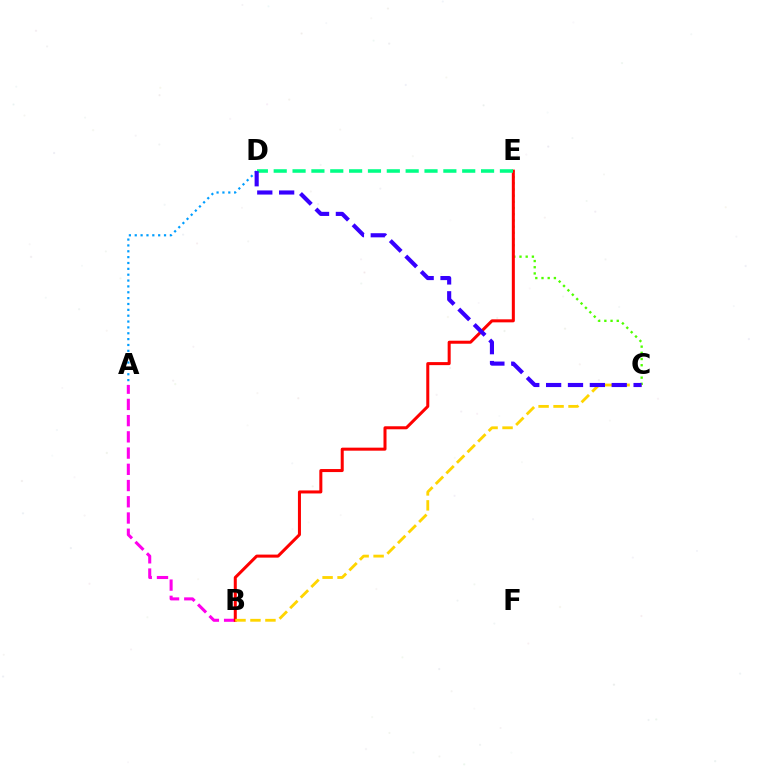{('C', 'E'): [{'color': '#4fff00', 'line_style': 'dotted', 'thickness': 1.68}], ('A', 'B'): [{'color': '#ff00ed', 'line_style': 'dashed', 'thickness': 2.2}], ('B', 'E'): [{'color': '#ff0000', 'line_style': 'solid', 'thickness': 2.18}], ('D', 'E'): [{'color': '#00ff86', 'line_style': 'dashed', 'thickness': 2.56}], ('B', 'C'): [{'color': '#ffd500', 'line_style': 'dashed', 'thickness': 2.03}], ('A', 'D'): [{'color': '#009eff', 'line_style': 'dotted', 'thickness': 1.59}], ('C', 'D'): [{'color': '#3700ff', 'line_style': 'dashed', 'thickness': 2.97}]}